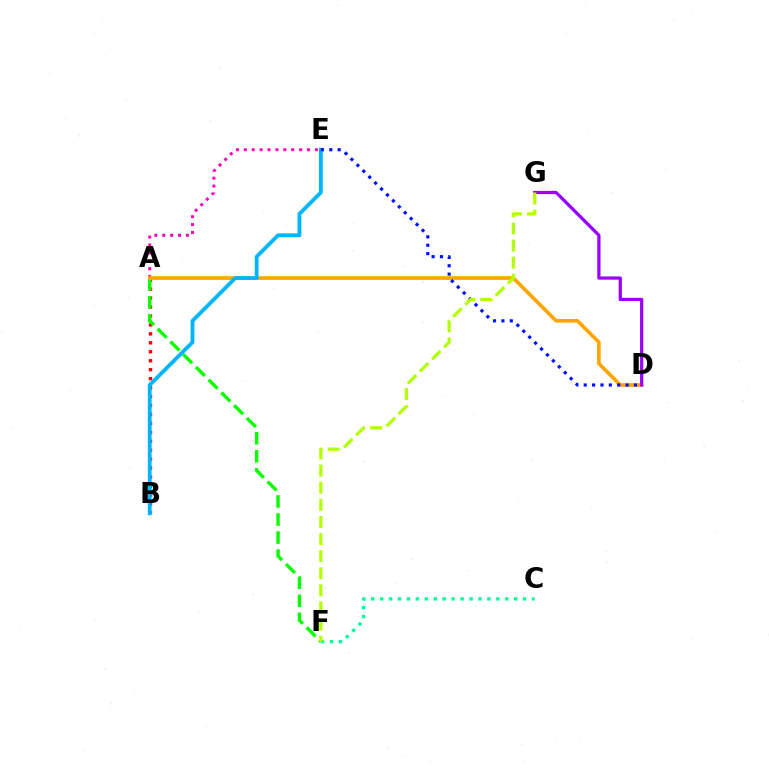{('A', 'B'): [{'color': '#ff0000', 'line_style': 'dotted', 'thickness': 2.43}], ('A', 'E'): [{'color': '#ff00bd', 'line_style': 'dotted', 'thickness': 2.15}], ('A', 'F'): [{'color': '#08ff00', 'line_style': 'dashed', 'thickness': 2.45}], ('A', 'D'): [{'color': '#ffa500', 'line_style': 'solid', 'thickness': 2.63}], ('B', 'E'): [{'color': '#00b5ff', 'line_style': 'solid', 'thickness': 2.75}], ('D', 'E'): [{'color': '#0010ff', 'line_style': 'dotted', 'thickness': 2.28}], ('D', 'G'): [{'color': '#9b00ff', 'line_style': 'solid', 'thickness': 2.32}], ('C', 'F'): [{'color': '#00ff9d', 'line_style': 'dotted', 'thickness': 2.43}], ('F', 'G'): [{'color': '#b3ff00', 'line_style': 'dashed', 'thickness': 2.33}]}